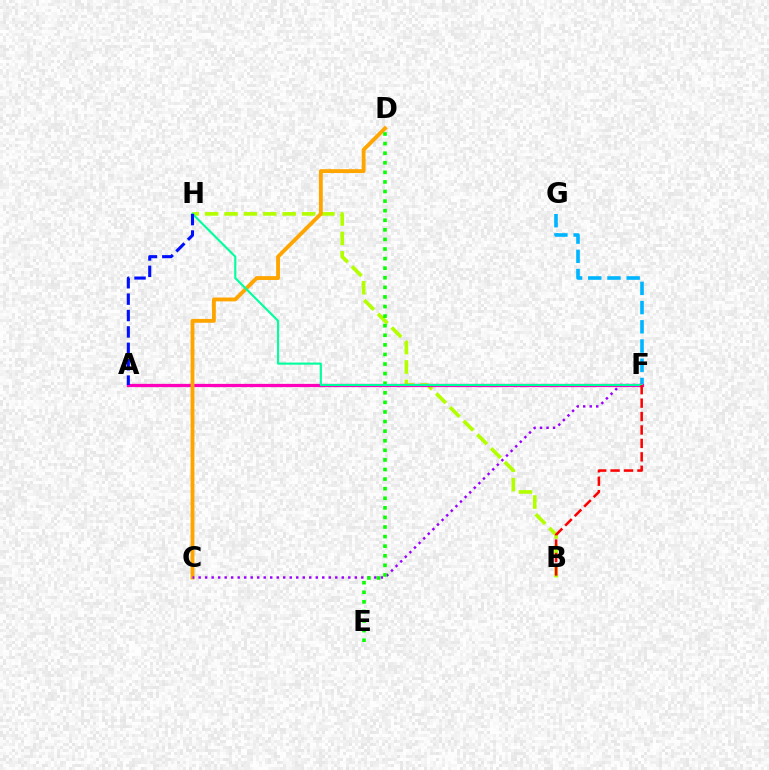{('F', 'G'): [{'color': '#00b5ff', 'line_style': 'dashed', 'thickness': 2.61}], ('B', 'H'): [{'color': '#b3ff00', 'line_style': 'dashed', 'thickness': 2.63}], ('A', 'F'): [{'color': '#ff00bd', 'line_style': 'solid', 'thickness': 2.33}], ('C', 'D'): [{'color': '#ffa500', 'line_style': 'solid', 'thickness': 2.78}], ('C', 'F'): [{'color': '#9b00ff', 'line_style': 'dotted', 'thickness': 1.77}], ('D', 'E'): [{'color': '#08ff00', 'line_style': 'dotted', 'thickness': 2.6}], ('F', 'H'): [{'color': '#00ff9d', 'line_style': 'solid', 'thickness': 1.53}], ('B', 'F'): [{'color': '#ff0000', 'line_style': 'dashed', 'thickness': 1.82}], ('A', 'H'): [{'color': '#0010ff', 'line_style': 'dashed', 'thickness': 2.23}]}